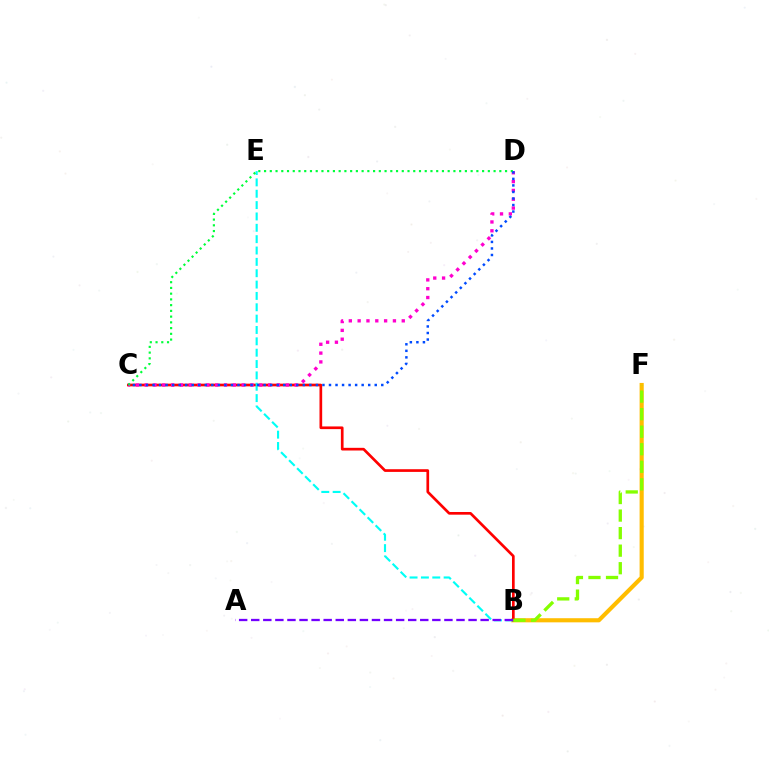{('B', 'F'): [{'color': '#ffbd00', 'line_style': 'solid', 'thickness': 2.97}, {'color': '#84ff00', 'line_style': 'dashed', 'thickness': 2.38}], ('B', 'C'): [{'color': '#ff0000', 'line_style': 'solid', 'thickness': 1.93}], ('C', 'D'): [{'color': '#ff00cf', 'line_style': 'dotted', 'thickness': 2.4}, {'color': '#00ff39', 'line_style': 'dotted', 'thickness': 1.56}, {'color': '#004bff', 'line_style': 'dotted', 'thickness': 1.78}], ('B', 'E'): [{'color': '#00fff6', 'line_style': 'dashed', 'thickness': 1.54}], ('A', 'B'): [{'color': '#7200ff', 'line_style': 'dashed', 'thickness': 1.64}]}